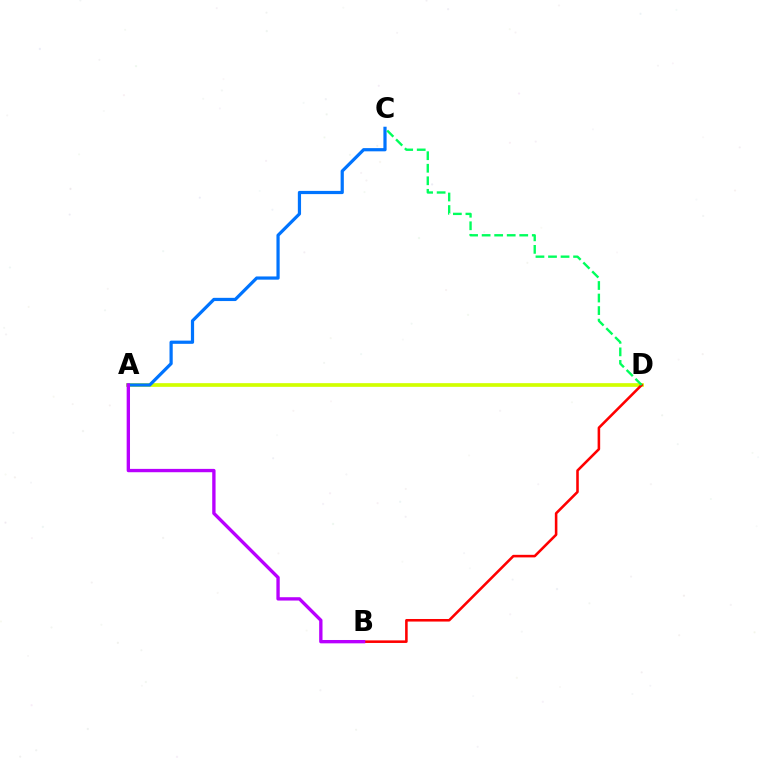{('A', 'D'): [{'color': '#d1ff00', 'line_style': 'solid', 'thickness': 2.65}], ('A', 'C'): [{'color': '#0074ff', 'line_style': 'solid', 'thickness': 2.31}], ('B', 'D'): [{'color': '#ff0000', 'line_style': 'solid', 'thickness': 1.85}], ('A', 'B'): [{'color': '#b900ff', 'line_style': 'solid', 'thickness': 2.41}], ('C', 'D'): [{'color': '#00ff5c', 'line_style': 'dashed', 'thickness': 1.7}]}